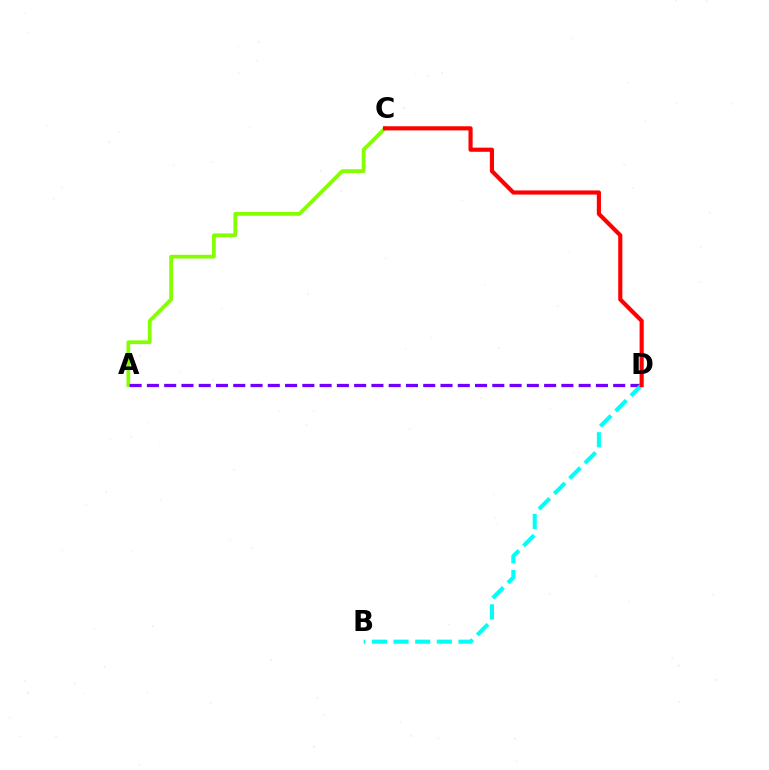{('A', 'C'): [{'color': '#84ff00', 'line_style': 'solid', 'thickness': 2.7}], ('A', 'D'): [{'color': '#7200ff', 'line_style': 'dashed', 'thickness': 2.35}], ('B', 'D'): [{'color': '#00fff6', 'line_style': 'dashed', 'thickness': 2.94}], ('C', 'D'): [{'color': '#ff0000', 'line_style': 'solid', 'thickness': 2.98}]}